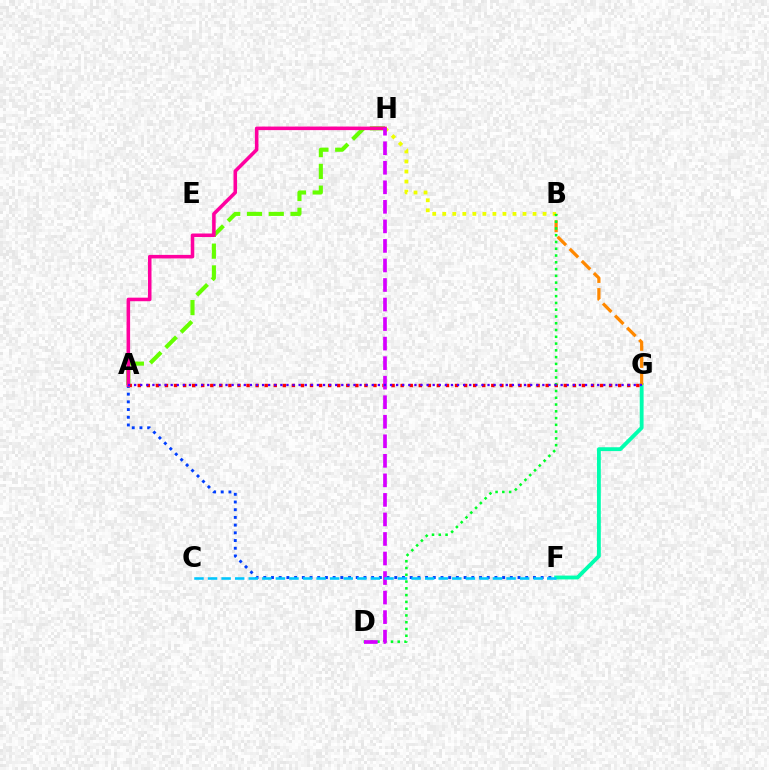{('A', 'F'): [{'color': '#003fff', 'line_style': 'dotted', 'thickness': 2.09}], ('F', 'G'): [{'color': '#00ffaf', 'line_style': 'solid', 'thickness': 2.77}], ('A', 'H'): [{'color': '#66ff00', 'line_style': 'dashed', 'thickness': 2.96}, {'color': '#ff00a0', 'line_style': 'solid', 'thickness': 2.56}], ('A', 'G'): [{'color': '#ff0000', 'line_style': 'dotted', 'thickness': 2.46}, {'color': '#4f00ff', 'line_style': 'dotted', 'thickness': 1.66}], ('B', 'H'): [{'color': '#eeff00', 'line_style': 'dotted', 'thickness': 2.73}], ('B', 'G'): [{'color': '#ff8800', 'line_style': 'dashed', 'thickness': 2.32}], ('B', 'D'): [{'color': '#00ff27', 'line_style': 'dotted', 'thickness': 1.84}], ('D', 'H'): [{'color': '#d600ff', 'line_style': 'dashed', 'thickness': 2.65}], ('C', 'F'): [{'color': '#00c7ff', 'line_style': 'dashed', 'thickness': 1.84}]}